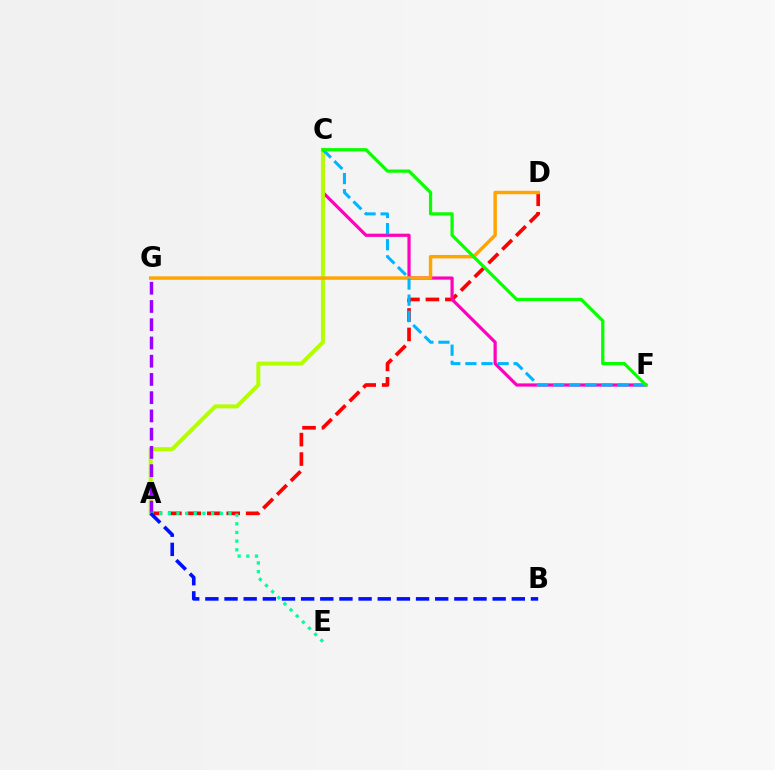{('A', 'D'): [{'color': '#ff0000', 'line_style': 'dashed', 'thickness': 2.64}], ('C', 'F'): [{'color': '#ff00bd', 'line_style': 'solid', 'thickness': 2.31}, {'color': '#00b5ff', 'line_style': 'dashed', 'thickness': 2.19}, {'color': '#08ff00', 'line_style': 'solid', 'thickness': 2.33}], ('A', 'C'): [{'color': '#b3ff00', 'line_style': 'solid', 'thickness': 2.87}], ('A', 'G'): [{'color': '#9b00ff', 'line_style': 'dashed', 'thickness': 2.48}], ('D', 'G'): [{'color': '#ffa500', 'line_style': 'solid', 'thickness': 2.49}], ('A', 'E'): [{'color': '#00ff9d', 'line_style': 'dotted', 'thickness': 2.35}], ('A', 'B'): [{'color': '#0010ff', 'line_style': 'dashed', 'thickness': 2.6}]}